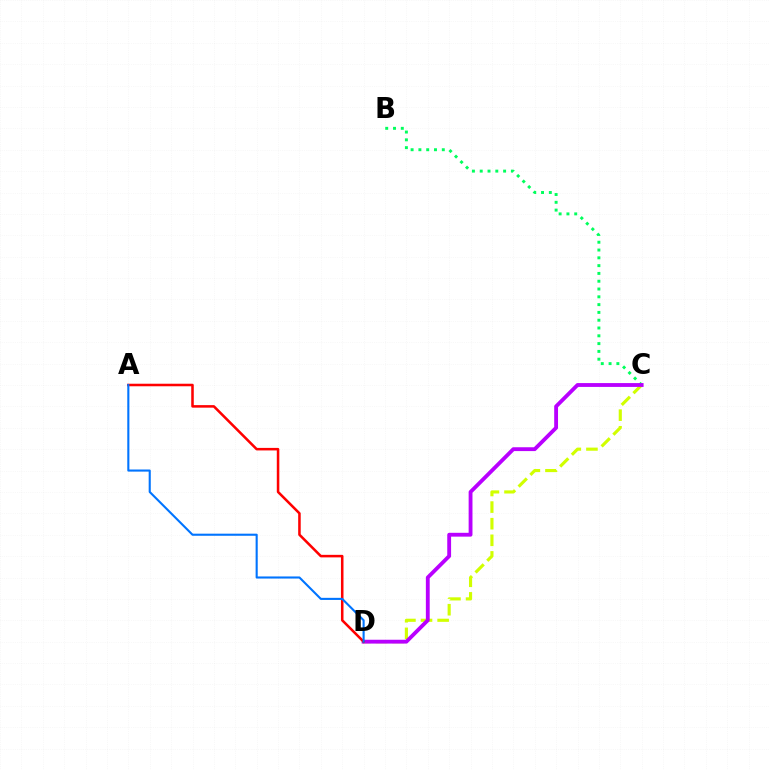{('C', 'D'): [{'color': '#d1ff00', 'line_style': 'dashed', 'thickness': 2.26}, {'color': '#b900ff', 'line_style': 'solid', 'thickness': 2.76}], ('B', 'C'): [{'color': '#00ff5c', 'line_style': 'dotted', 'thickness': 2.12}], ('A', 'D'): [{'color': '#ff0000', 'line_style': 'solid', 'thickness': 1.83}, {'color': '#0074ff', 'line_style': 'solid', 'thickness': 1.51}]}